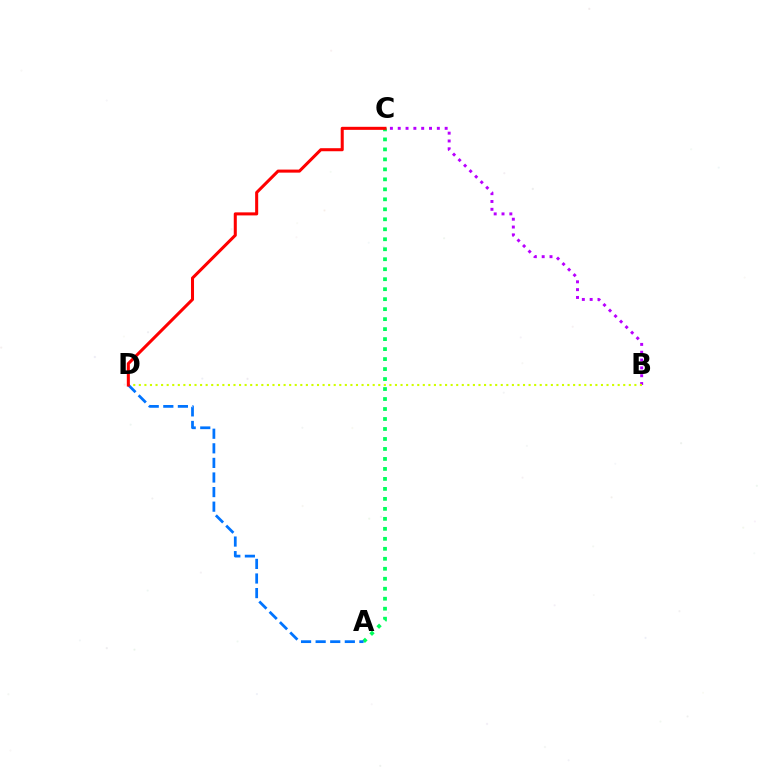{('A', 'C'): [{'color': '#00ff5c', 'line_style': 'dotted', 'thickness': 2.71}], ('B', 'C'): [{'color': '#b900ff', 'line_style': 'dotted', 'thickness': 2.13}], ('B', 'D'): [{'color': '#d1ff00', 'line_style': 'dotted', 'thickness': 1.51}], ('A', 'D'): [{'color': '#0074ff', 'line_style': 'dashed', 'thickness': 1.98}], ('C', 'D'): [{'color': '#ff0000', 'line_style': 'solid', 'thickness': 2.19}]}